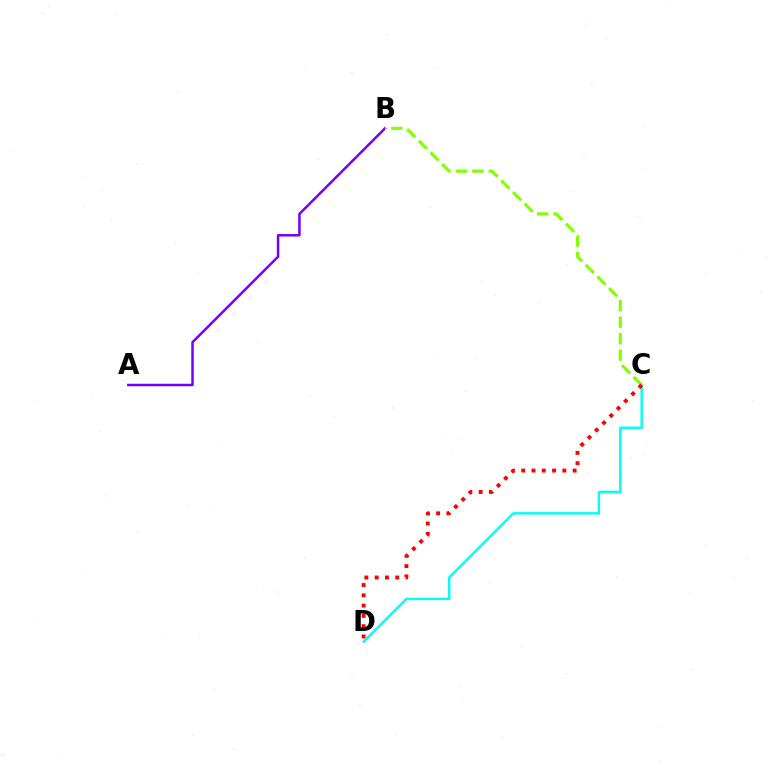{('A', 'B'): [{'color': '#7200ff', 'line_style': 'solid', 'thickness': 1.79}], ('C', 'D'): [{'color': '#00fff6', 'line_style': 'solid', 'thickness': 1.74}, {'color': '#ff0000', 'line_style': 'dotted', 'thickness': 2.79}], ('B', 'C'): [{'color': '#84ff00', 'line_style': 'dashed', 'thickness': 2.24}]}